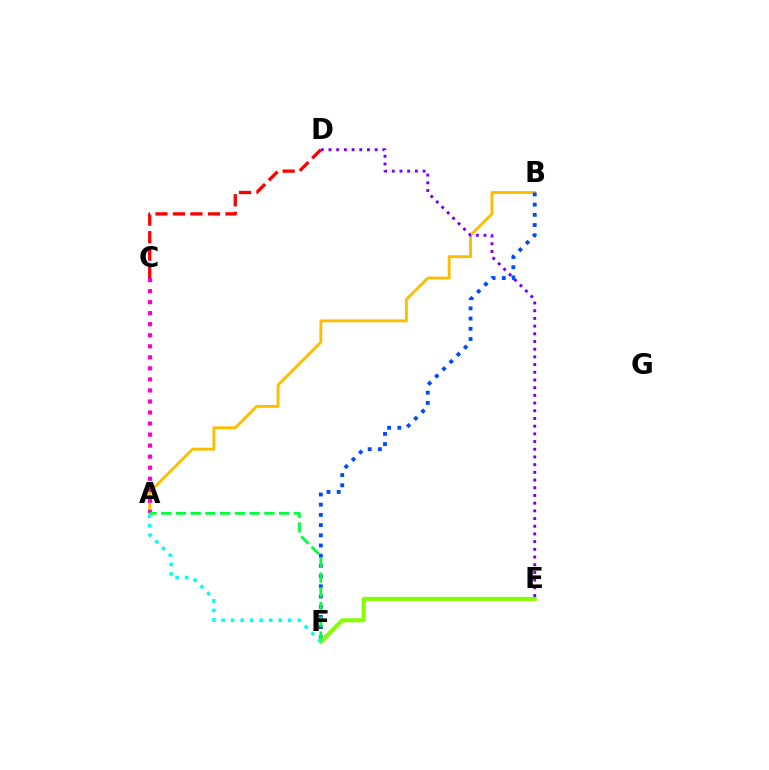{('A', 'B'): [{'color': '#ffbd00', 'line_style': 'solid', 'thickness': 2.08}], ('B', 'F'): [{'color': '#004bff', 'line_style': 'dotted', 'thickness': 2.77}], ('E', 'F'): [{'color': '#84ff00', 'line_style': 'solid', 'thickness': 2.91}], ('C', 'D'): [{'color': '#ff0000', 'line_style': 'dashed', 'thickness': 2.38}], ('A', 'C'): [{'color': '#ff00cf', 'line_style': 'dotted', 'thickness': 3.0}], ('D', 'E'): [{'color': '#7200ff', 'line_style': 'dotted', 'thickness': 2.09}], ('A', 'F'): [{'color': '#00ff39', 'line_style': 'dashed', 'thickness': 2.0}, {'color': '#00fff6', 'line_style': 'dotted', 'thickness': 2.59}]}